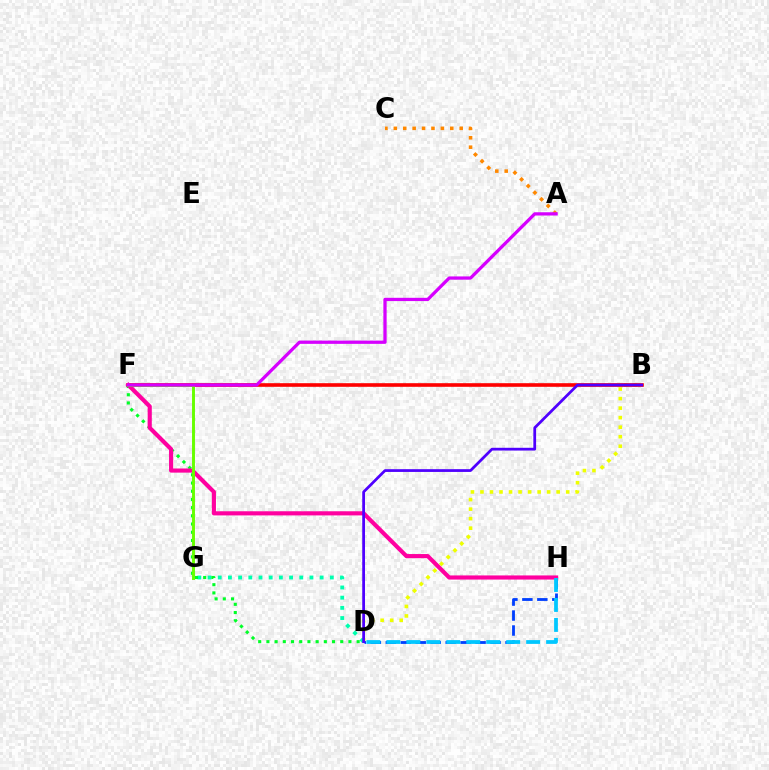{('B', 'D'): [{'color': '#eeff00', 'line_style': 'dotted', 'thickness': 2.59}, {'color': '#4f00ff', 'line_style': 'solid', 'thickness': 1.99}], ('D', 'G'): [{'color': '#00ffaf', 'line_style': 'dotted', 'thickness': 2.77}], ('B', 'F'): [{'color': '#ff0000', 'line_style': 'solid', 'thickness': 2.61}], ('D', 'F'): [{'color': '#00ff27', 'line_style': 'dotted', 'thickness': 2.23}], ('F', 'H'): [{'color': '#ff00a0', 'line_style': 'solid', 'thickness': 2.98}], ('A', 'C'): [{'color': '#ff8800', 'line_style': 'dotted', 'thickness': 2.56}], ('D', 'H'): [{'color': '#003fff', 'line_style': 'dashed', 'thickness': 2.03}, {'color': '#00c7ff', 'line_style': 'dashed', 'thickness': 2.71}], ('F', 'G'): [{'color': '#66ff00', 'line_style': 'solid', 'thickness': 2.11}], ('A', 'F'): [{'color': '#d600ff', 'line_style': 'solid', 'thickness': 2.35}]}